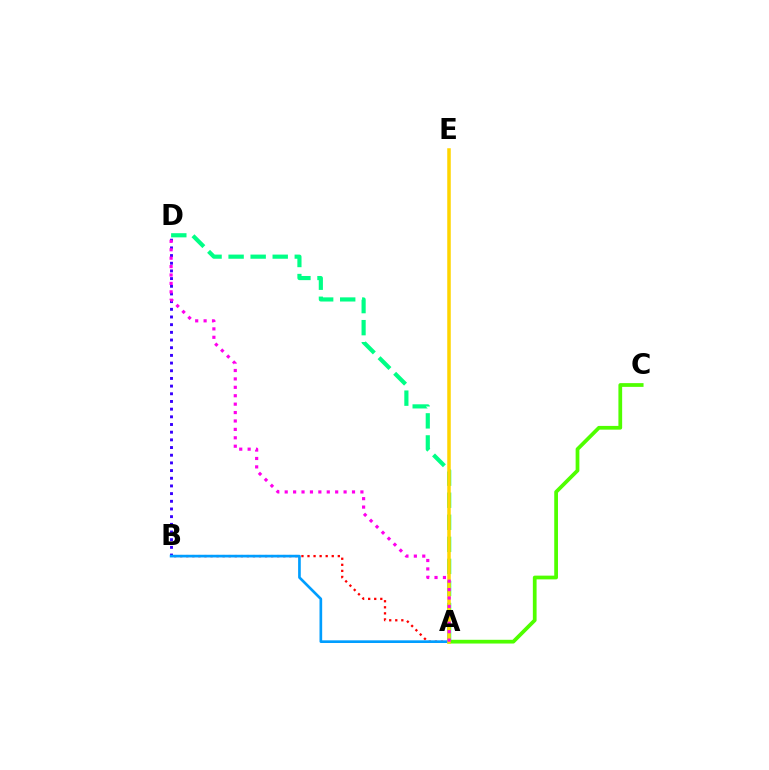{('A', 'C'): [{'color': '#4fff00', 'line_style': 'solid', 'thickness': 2.69}], ('A', 'B'): [{'color': '#ff0000', 'line_style': 'dotted', 'thickness': 1.65}, {'color': '#009eff', 'line_style': 'solid', 'thickness': 1.92}], ('B', 'D'): [{'color': '#3700ff', 'line_style': 'dotted', 'thickness': 2.09}], ('A', 'D'): [{'color': '#00ff86', 'line_style': 'dashed', 'thickness': 3.0}, {'color': '#ff00ed', 'line_style': 'dotted', 'thickness': 2.29}], ('A', 'E'): [{'color': '#ffd500', 'line_style': 'solid', 'thickness': 2.53}]}